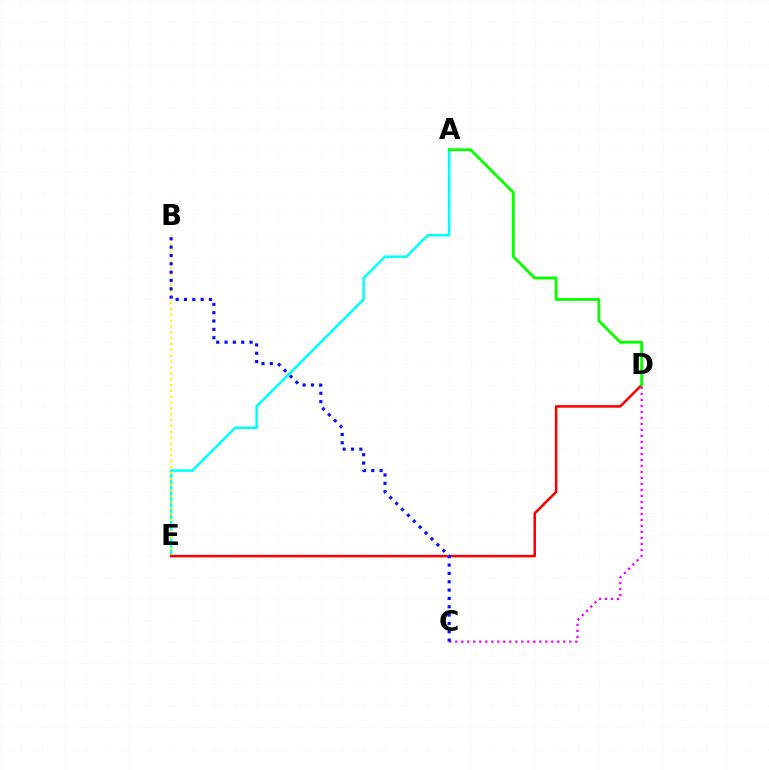{('C', 'D'): [{'color': '#ee00ff', 'line_style': 'dotted', 'thickness': 1.63}], ('A', 'E'): [{'color': '#00fff6', 'line_style': 'solid', 'thickness': 1.81}], ('B', 'E'): [{'color': '#fcf500', 'line_style': 'dotted', 'thickness': 1.59}], ('D', 'E'): [{'color': '#ff0000', 'line_style': 'solid', 'thickness': 1.84}], ('B', 'C'): [{'color': '#0010ff', 'line_style': 'dotted', 'thickness': 2.26}], ('A', 'D'): [{'color': '#08ff00', 'line_style': 'solid', 'thickness': 2.04}]}